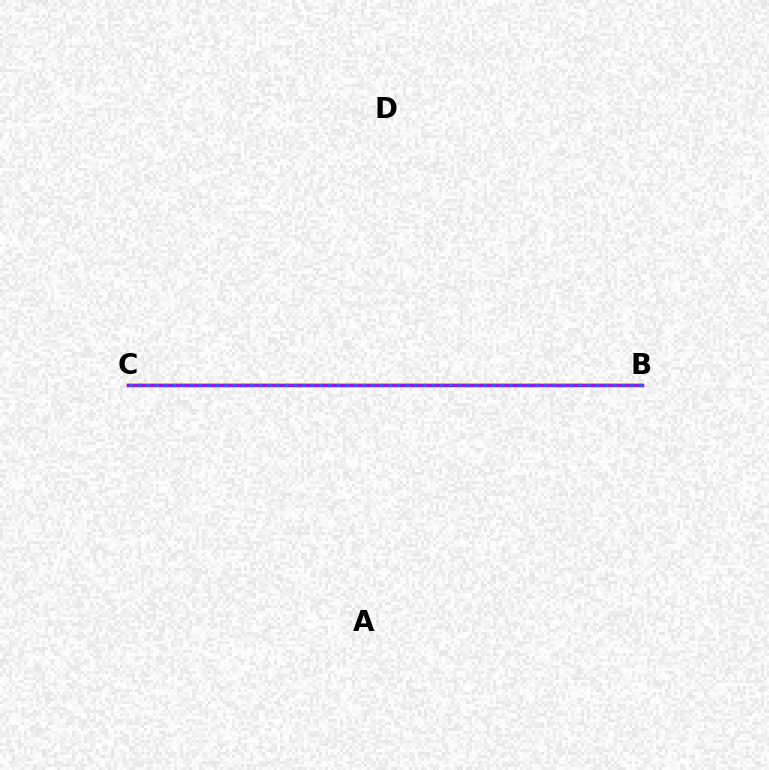{('B', 'C'): [{'color': '#00ff5c', 'line_style': 'dashed', 'thickness': 1.91}, {'color': '#d1ff00', 'line_style': 'solid', 'thickness': 2.65}, {'color': '#ff0000', 'line_style': 'solid', 'thickness': 2.12}, {'color': '#b900ff', 'line_style': 'solid', 'thickness': 2.5}, {'color': '#0074ff', 'line_style': 'dotted', 'thickness': 2.35}]}